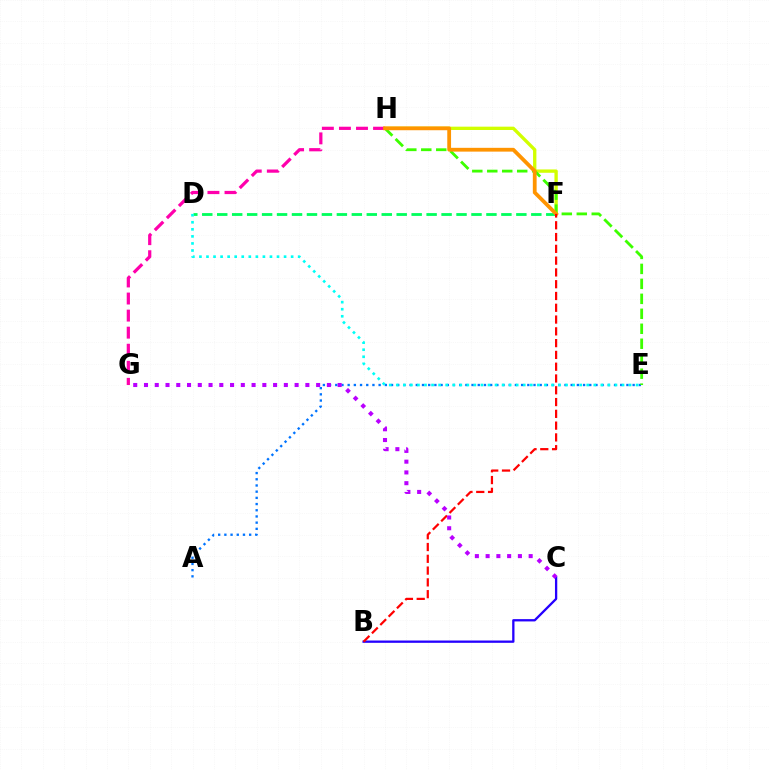{('F', 'H'): [{'color': '#d1ff00', 'line_style': 'solid', 'thickness': 2.4}, {'color': '#ff9400', 'line_style': 'solid', 'thickness': 2.73}], ('A', 'E'): [{'color': '#0074ff', 'line_style': 'dotted', 'thickness': 1.68}], ('D', 'F'): [{'color': '#00ff5c', 'line_style': 'dashed', 'thickness': 2.03}], ('E', 'H'): [{'color': '#3dff00', 'line_style': 'dashed', 'thickness': 2.03}], ('D', 'E'): [{'color': '#00fff6', 'line_style': 'dotted', 'thickness': 1.92}], ('G', 'H'): [{'color': '#ff00ac', 'line_style': 'dashed', 'thickness': 2.32}], ('B', 'C'): [{'color': '#2500ff', 'line_style': 'solid', 'thickness': 1.66}], ('B', 'F'): [{'color': '#ff0000', 'line_style': 'dashed', 'thickness': 1.6}], ('C', 'G'): [{'color': '#b900ff', 'line_style': 'dotted', 'thickness': 2.92}]}